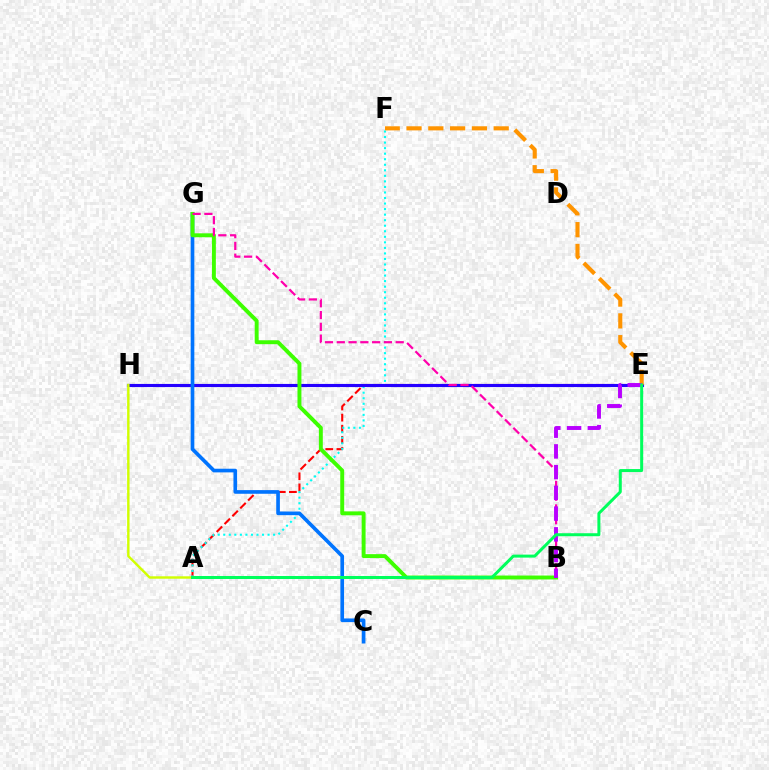{('A', 'E'): [{'color': '#ff0000', 'line_style': 'dashed', 'thickness': 1.51}, {'color': '#00ff5c', 'line_style': 'solid', 'thickness': 2.16}], ('A', 'F'): [{'color': '#00fff6', 'line_style': 'dotted', 'thickness': 1.51}], ('E', 'H'): [{'color': '#2500ff', 'line_style': 'solid', 'thickness': 2.26}], ('C', 'G'): [{'color': '#0074ff', 'line_style': 'solid', 'thickness': 2.63}], ('E', 'F'): [{'color': '#ff9400', 'line_style': 'dashed', 'thickness': 2.96}], ('A', 'H'): [{'color': '#d1ff00', 'line_style': 'solid', 'thickness': 1.74}], ('B', 'G'): [{'color': '#3dff00', 'line_style': 'solid', 'thickness': 2.83}, {'color': '#ff00ac', 'line_style': 'dashed', 'thickness': 1.6}], ('B', 'E'): [{'color': '#b900ff', 'line_style': 'dashed', 'thickness': 2.82}]}